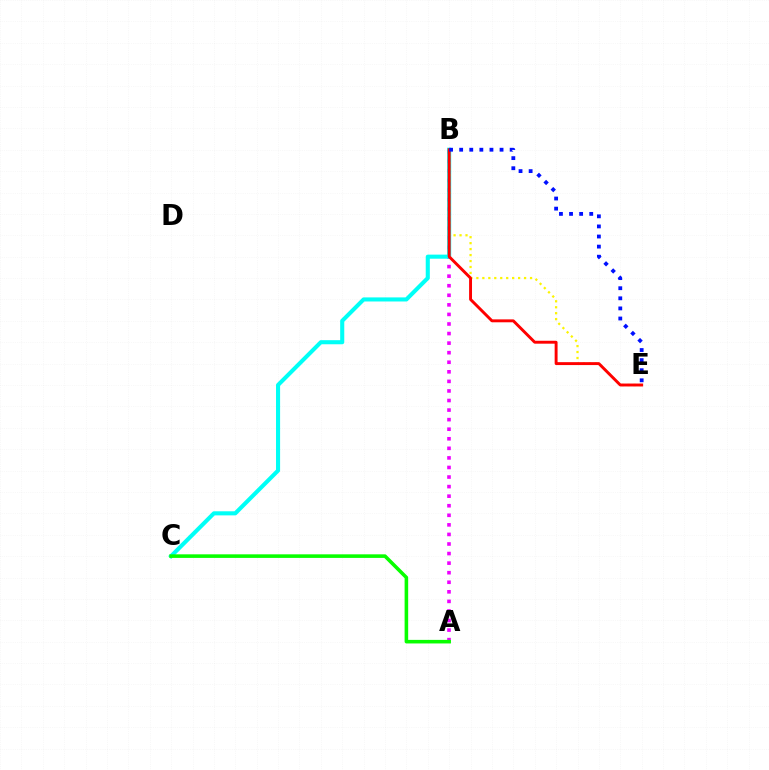{('A', 'B'): [{'color': '#ee00ff', 'line_style': 'dotted', 'thickness': 2.6}], ('B', 'C'): [{'color': '#00fff6', 'line_style': 'solid', 'thickness': 2.94}], ('B', 'E'): [{'color': '#fcf500', 'line_style': 'dotted', 'thickness': 1.62}, {'color': '#ff0000', 'line_style': 'solid', 'thickness': 2.1}, {'color': '#0010ff', 'line_style': 'dotted', 'thickness': 2.74}], ('A', 'C'): [{'color': '#08ff00', 'line_style': 'solid', 'thickness': 2.57}]}